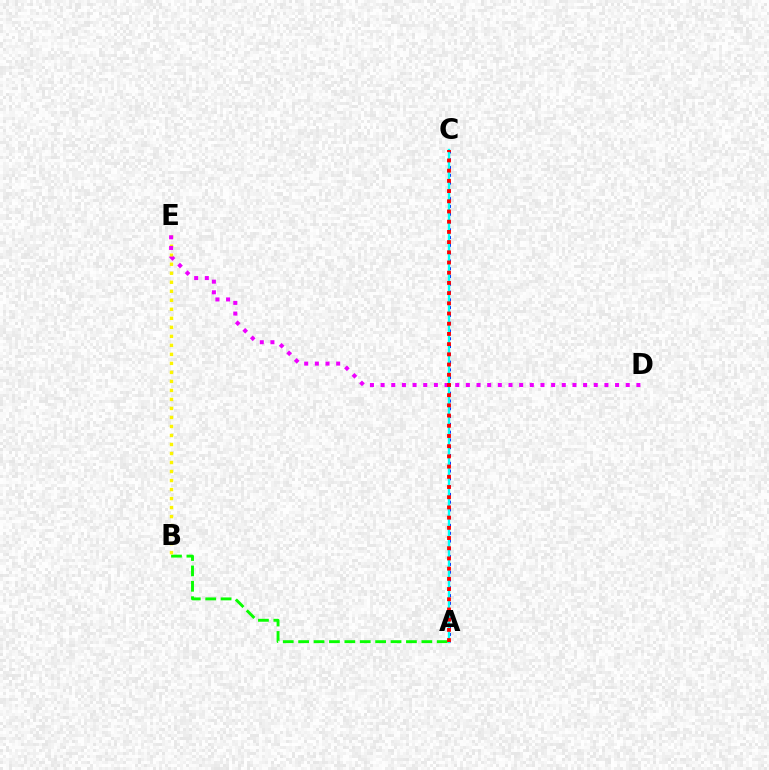{('A', 'C'): [{'color': '#0010ff', 'line_style': 'dotted', 'thickness': 2.11}, {'color': '#00fff6', 'line_style': 'solid', 'thickness': 1.72}, {'color': '#ff0000', 'line_style': 'dotted', 'thickness': 2.77}], ('A', 'B'): [{'color': '#08ff00', 'line_style': 'dashed', 'thickness': 2.09}], ('B', 'E'): [{'color': '#fcf500', 'line_style': 'dotted', 'thickness': 2.45}], ('D', 'E'): [{'color': '#ee00ff', 'line_style': 'dotted', 'thickness': 2.9}]}